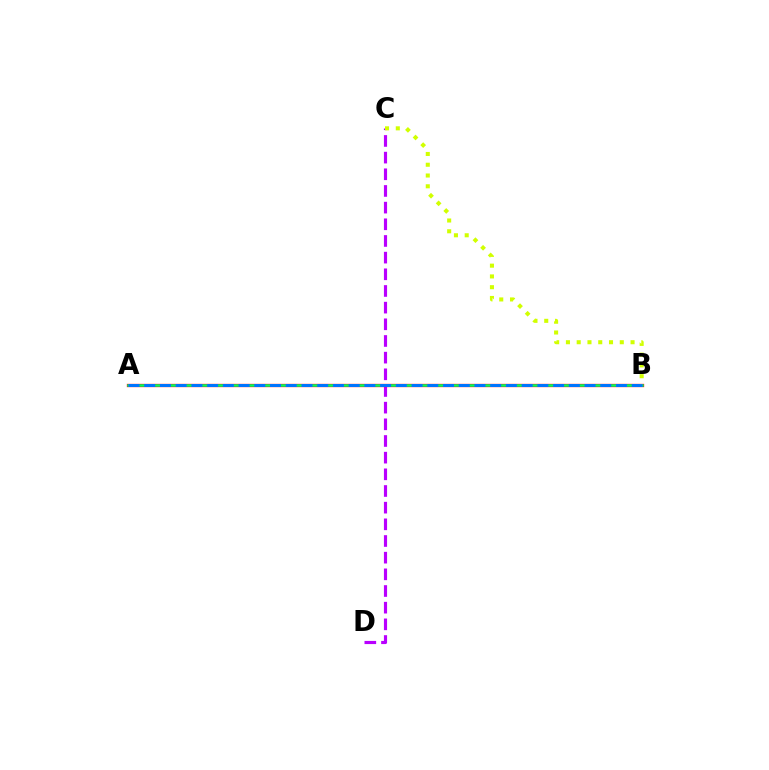{('C', 'D'): [{'color': '#b900ff', 'line_style': 'dashed', 'thickness': 2.26}], ('A', 'B'): [{'color': '#ff0000', 'line_style': 'solid', 'thickness': 2.37}, {'color': '#00ff5c', 'line_style': 'solid', 'thickness': 1.8}, {'color': '#0074ff', 'line_style': 'dashed', 'thickness': 2.14}], ('B', 'C'): [{'color': '#d1ff00', 'line_style': 'dotted', 'thickness': 2.93}]}